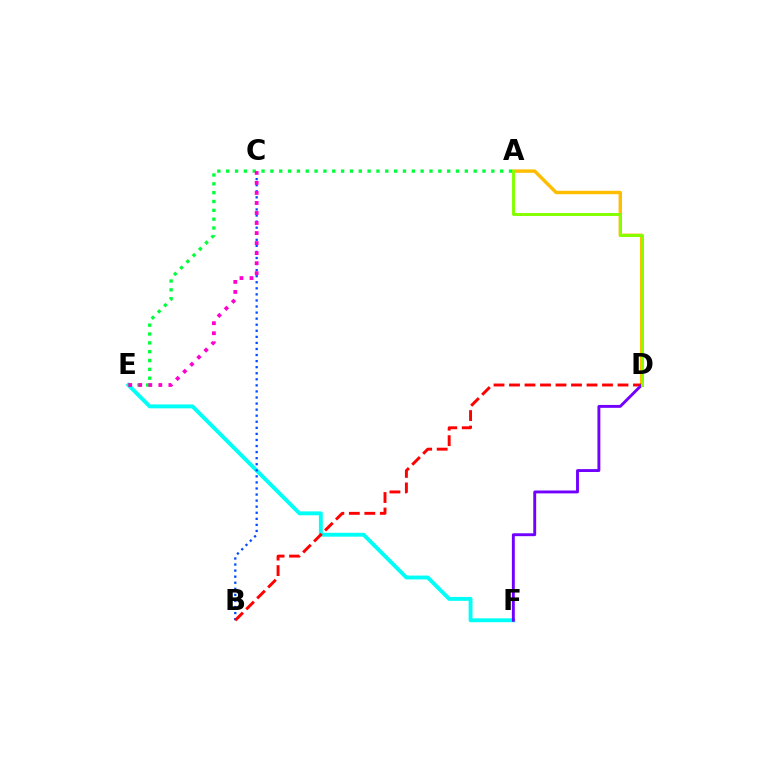{('A', 'D'): [{'color': '#ffbd00', 'line_style': 'solid', 'thickness': 2.45}, {'color': '#84ff00', 'line_style': 'solid', 'thickness': 2.12}], ('E', 'F'): [{'color': '#00fff6', 'line_style': 'solid', 'thickness': 2.8}], ('B', 'C'): [{'color': '#004bff', 'line_style': 'dotted', 'thickness': 1.65}], ('A', 'E'): [{'color': '#00ff39', 'line_style': 'dotted', 'thickness': 2.4}], ('B', 'D'): [{'color': '#ff0000', 'line_style': 'dashed', 'thickness': 2.11}], ('D', 'F'): [{'color': '#7200ff', 'line_style': 'solid', 'thickness': 2.08}], ('C', 'E'): [{'color': '#ff00cf', 'line_style': 'dotted', 'thickness': 2.73}]}